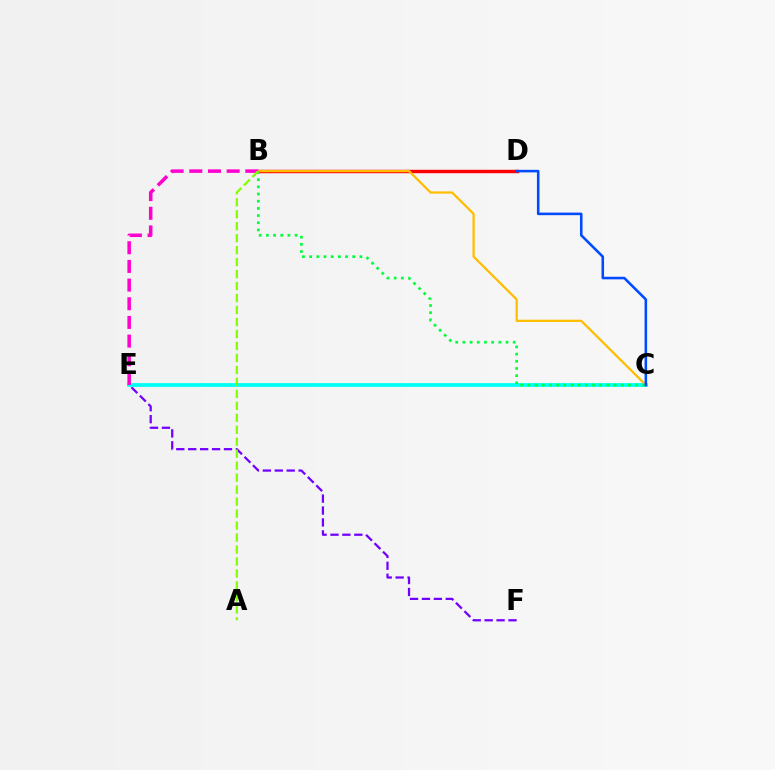{('E', 'F'): [{'color': '#7200ff', 'line_style': 'dashed', 'thickness': 1.62}], ('B', 'D'): [{'color': '#ff0000', 'line_style': 'solid', 'thickness': 2.48}], ('C', 'E'): [{'color': '#00fff6', 'line_style': 'solid', 'thickness': 2.73}], ('B', 'C'): [{'color': '#ffbd00', 'line_style': 'solid', 'thickness': 1.62}, {'color': '#00ff39', 'line_style': 'dotted', 'thickness': 1.95}], ('B', 'E'): [{'color': '#ff00cf', 'line_style': 'dashed', 'thickness': 2.54}], ('A', 'B'): [{'color': '#84ff00', 'line_style': 'dashed', 'thickness': 1.63}], ('C', 'D'): [{'color': '#004bff', 'line_style': 'solid', 'thickness': 1.85}]}